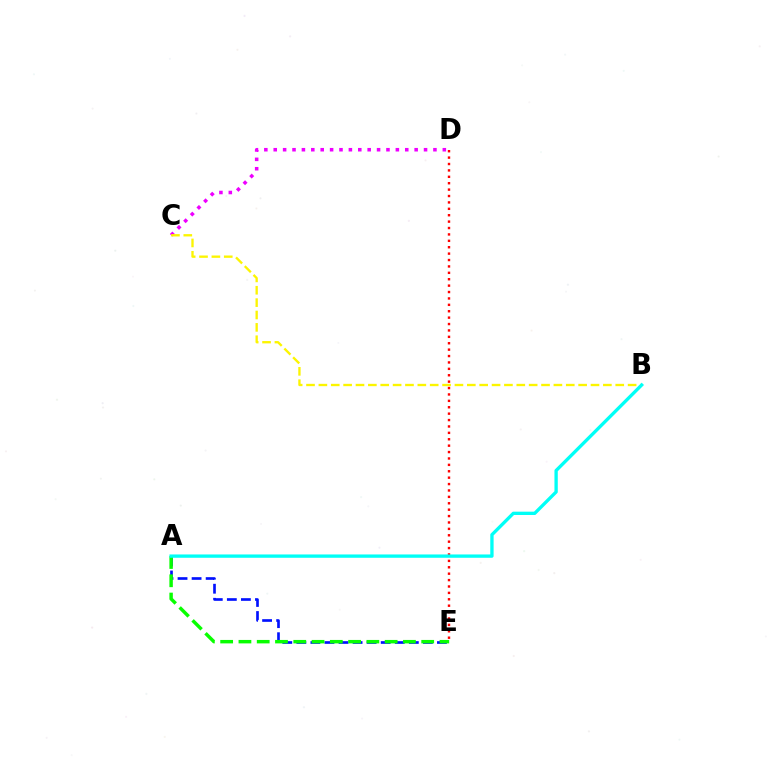{('C', 'D'): [{'color': '#ee00ff', 'line_style': 'dotted', 'thickness': 2.55}], ('A', 'E'): [{'color': '#0010ff', 'line_style': 'dashed', 'thickness': 1.91}, {'color': '#08ff00', 'line_style': 'dashed', 'thickness': 2.48}], ('B', 'C'): [{'color': '#fcf500', 'line_style': 'dashed', 'thickness': 1.68}], ('D', 'E'): [{'color': '#ff0000', 'line_style': 'dotted', 'thickness': 1.74}], ('A', 'B'): [{'color': '#00fff6', 'line_style': 'solid', 'thickness': 2.39}]}